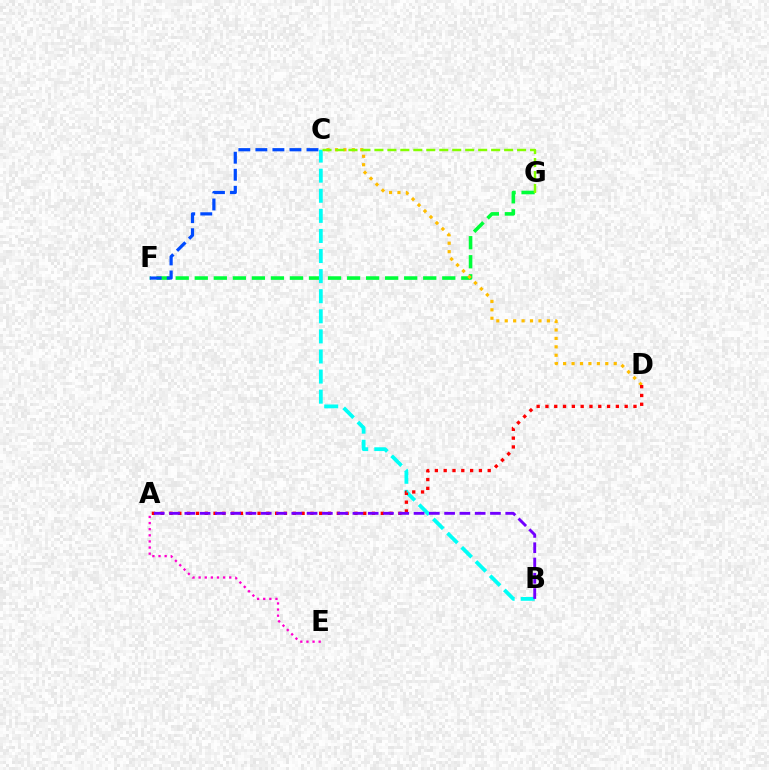{('F', 'G'): [{'color': '#00ff39', 'line_style': 'dashed', 'thickness': 2.59}], ('C', 'F'): [{'color': '#004bff', 'line_style': 'dashed', 'thickness': 2.31}], ('C', 'D'): [{'color': '#ffbd00', 'line_style': 'dotted', 'thickness': 2.29}], ('B', 'C'): [{'color': '#00fff6', 'line_style': 'dashed', 'thickness': 2.73}], ('A', 'D'): [{'color': '#ff0000', 'line_style': 'dotted', 'thickness': 2.39}], ('A', 'E'): [{'color': '#ff00cf', 'line_style': 'dotted', 'thickness': 1.66}], ('A', 'B'): [{'color': '#7200ff', 'line_style': 'dashed', 'thickness': 2.08}], ('C', 'G'): [{'color': '#84ff00', 'line_style': 'dashed', 'thickness': 1.76}]}